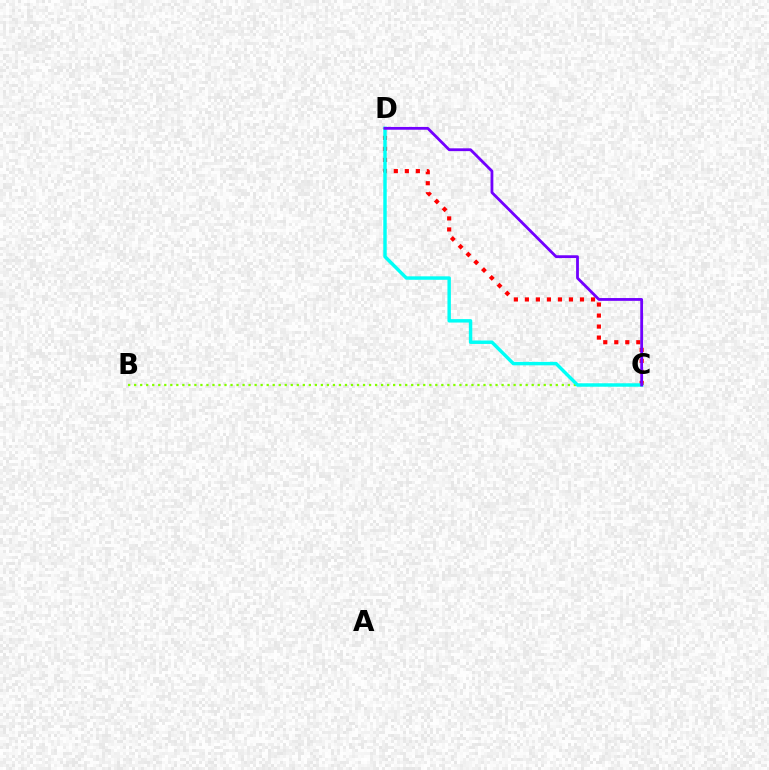{('B', 'C'): [{'color': '#84ff00', 'line_style': 'dotted', 'thickness': 1.64}], ('C', 'D'): [{'color': '#ff0000', 'line_style': 'dotted', 'thickness': 2.99}, {'color': '#00fff6', 'line_style': 'solid', 'thickness': 2.47}, {'color': '#7200ff', 'line_style': 'solid', 'thickness': 2.02}]}